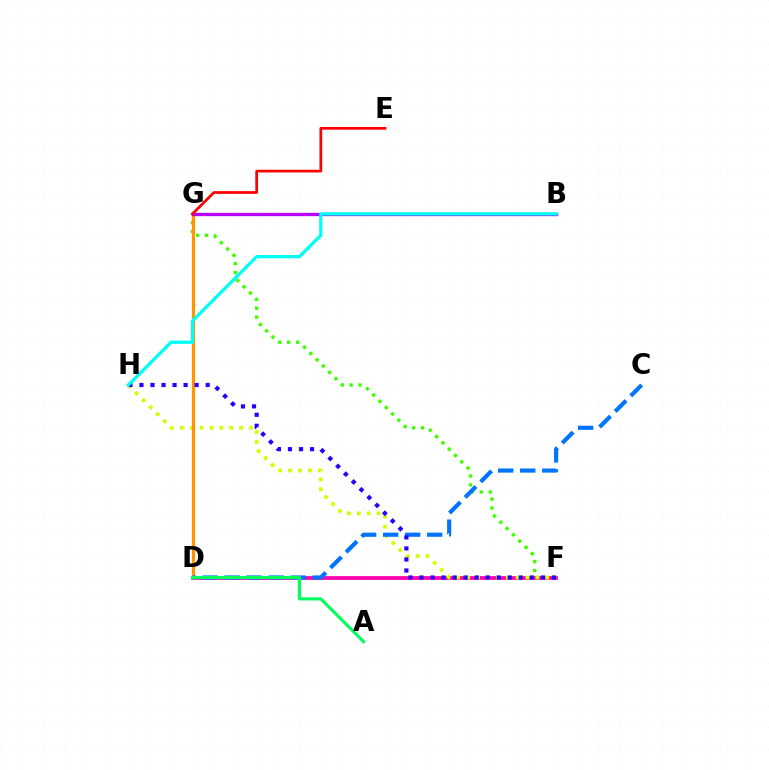{('F', 'G'): [{'color': '#3dff00', 'line_style': 'dotted', 'thickness': 2.42}], ('D', 'F'): [{'color': '#ff00ac', 'line_style': 'solid', 'thickness': 2.68}], ('F', 'H'): [{'color': '#d1ff00', 'line_style': 'dotted', 'thickness': 2.69}, {'color': '#2500ff', 'line_style': 'dotted', 'thickness': 3.0}], ('D', 'G'): [{'color': '#ff9400', 'line_style': 'solid', 'thickness': 2.33}], ('B', 'G'): [{'color': '#b900ff', 'line_style': 'solid', 'thickness': 2.37}], ('C', 'D'): [{'color': '#0074ff', 'line_style': 'dashed', 'thickness': 2.99}], ('B', 'H'): [{'color': '#00fff6', 'line_style': 'solid', 'thickness': 2.35}], ('A', 'D'): [{'color': '#00ff5c', 'line_style': 'solid', 'thickness': 2.22}], ('E', 'G'): [{'color': '#ff0000', 'line_style': 'solid', 'thickness': 1.96}]}